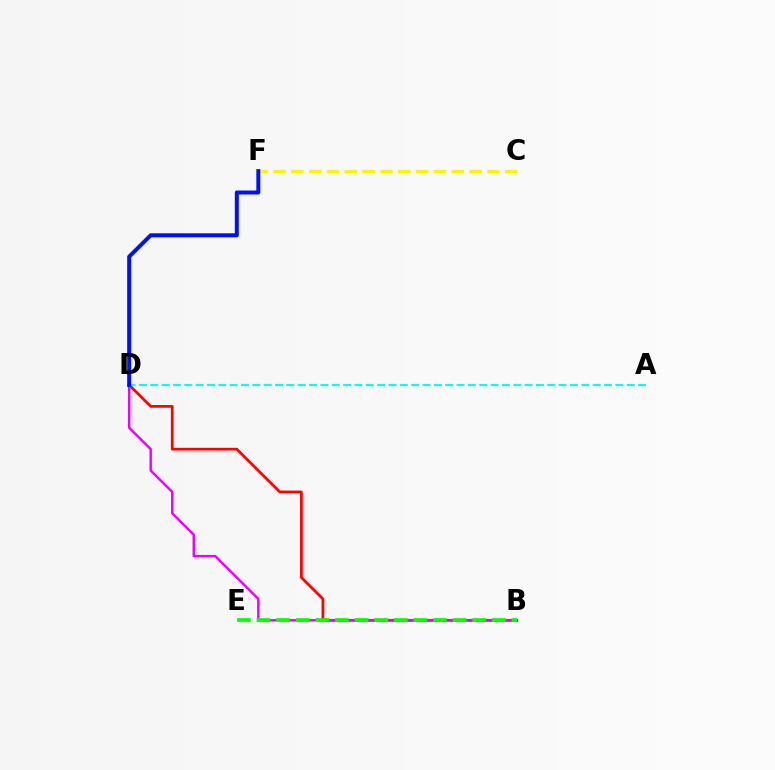{('B', 'D'): [{'color': '#ff0000', 'line_style': 'solid', 'thickness': 1.95}, {'color': '#ee00ff', 'line_style': 'solid', 'thickness': 1.75}], ('C', 'F'): [{'color': '#fcf500', 'line_style': 'dashed', 'thickness': 2.42}], ('A', 'D'): [{'color': '#00fff6', 'line_style': 'dashed', 'thickness': 1.54}], ('B', 'E'): [{'color': '#08ff00', 'line_style': 'dashed', 'thickness': 2.66}], ('D', 'F'): [{'color': '#0010ff', 'line_style': 'solid', 'thickness': 2.87}]}